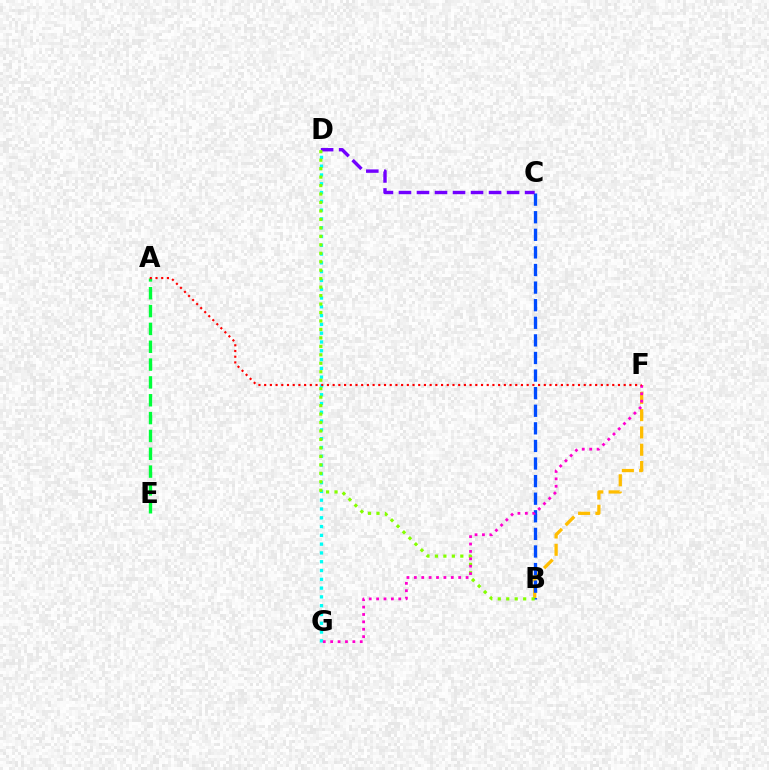{('D', 'G'): [{'color': '#00fff6', 'line_style': 'dotted', 'thickness': 2.39}], ('B', 'F'): [{'color': '#ffbd00', 'line_style': 'dashed', 'thickness': 2.35}], ('B', 'C'): [{'color': '#004bff', 'line_style': 'dashed', 'thickness': 2.39}], ('C', 'D'): [{'color': '#7200ff', 'line_style': 'dashed', 'thickness': 2.45}], ('B', 'D'): [{'color': '#84ff00', 'line_style': 'dotted', 'thickness': 2.3}], ('A', 'E'): [{'color': '#00ff39', 'line_style': 'dashed', 'thickness': 2.42}], ('F', 'G'): [{'color': '#ff00cf', 'line_style': 'dotted', 'thickness': 2.01}], ('A', 'F'): [{'color': '#ff0000', 'line_style': 'dotted', 'thickness': 1.55}]}